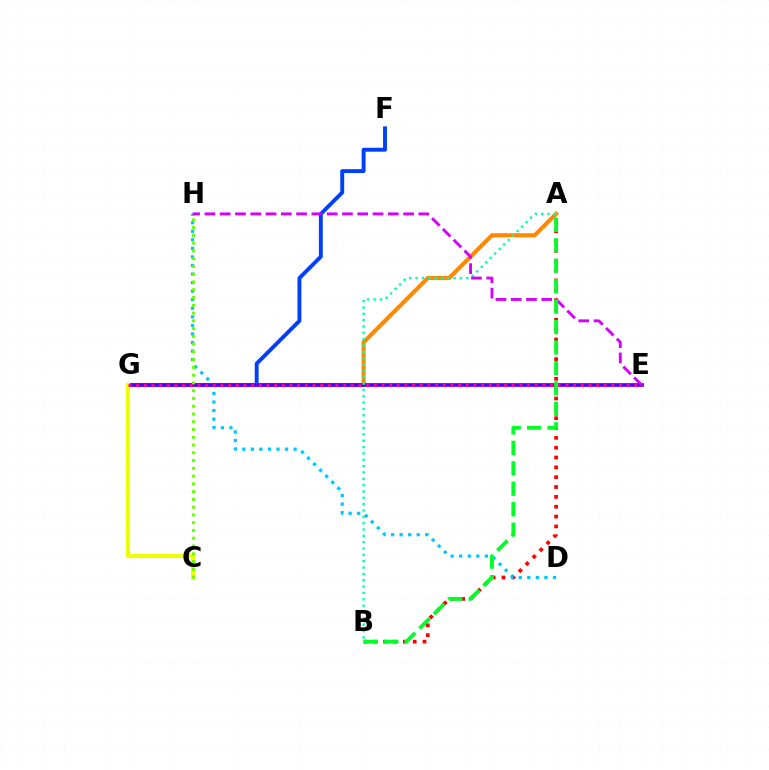{('F', 'G'): [{'color': '#003fff', 'line_style': 'solid', 'thickness': 2.81}], ('A', 'G'): [{'color': '#ff8800', 'line_style': 'solid', 'thickness': 2.96}], ('A', 'B'): [{'color': '#ff0000', 'line_style': 'dotted', 'thickness': 2.67}, {'color': '#00ffaf', 'line_style': 'dotted', 'thickness': 1.72}, {'color': '#00ff27', 'line_style': 'dashed', 'thickness': 2.78}], ('D', 'H'): [{'color': '#00c7ff', 'line_style': 'dotted', 'thickness': 2.32}], ('E', 'G'): [{'color': '#4f00ff', 'line_style': 'solid', 'thickness': 2.66}, {'color': '#ff00a0', 'line_style': 'dotted', 'thickness': 2.08}], ('C', 'G'): [{'color': '#eeff00', 'line_style': 'solid', 'thickness': 2.97}], ('E', 'H'): [{'color': '#d600ff', 'line_style': 'dashed', 'thickness': 2.08}], ('C', 'H'): [{'color': '#66ff00', 'line_style': 'dotted', 'thickness': 2.11}]}